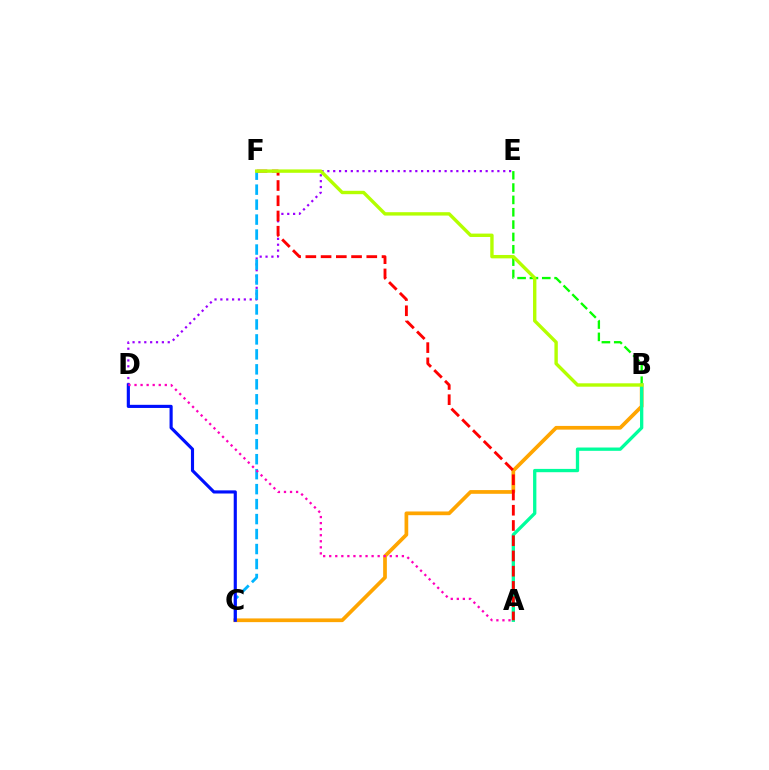{('B', 'E'): [{'color': '#08ff00', 'line_style': 'dashed', 'thickness': 1.68}], ('D', 'E'): [{'color': '#9b00ff', 'line_style': 'dotted', 'thickness': 1.59}], ('B', 'C'): [{'color': '#ffa500', 'line_style': 'solid', 'thickness': 2.67}], ('C', 'F'): [{'color': '#00b5ff', 'line_style': 'dashed', 'thickness': 2.03}], ('A', 'B'): [{'color': '#00ff9d', 'line_style': 'solid', 'thickness': 2.38}], ('A', 'F'): [{'color': '#ff0000', 'line_style': 'dashed', 'thickness': 2.07}], ('B', 'F'): [{'color': '#b3ff00', 'line_style': 'solid', 'thickness': 2.44}], ('C', 'D'): [{'color': '#0010ff', 'line_style': 'solid', 'thickness': 2.26}], ('A', 'D'): [{'color': '#ff00bd', 'line_style': 'dotted', 'thickness': 1.65}]}